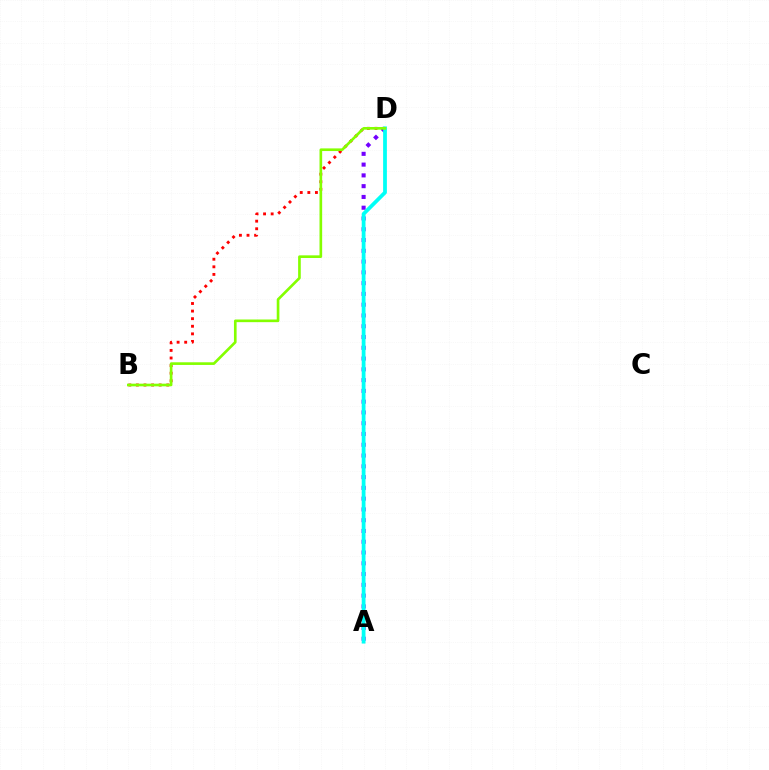{('B', 'D'): [{'color': '#ff0000', 'line_style': 'dotted', 'thickness': 2.06}, {'color': '#84ff00', 'line_style': 'solid', 'thickness': 1.91}], ('A', 'D'): [{'color': '#7200ff', 'line_style': 'dotted', 'thickness': 2.93}, {'color': '#00fff6', 'line_style': 'solid', 'thickness': 2.71}]}